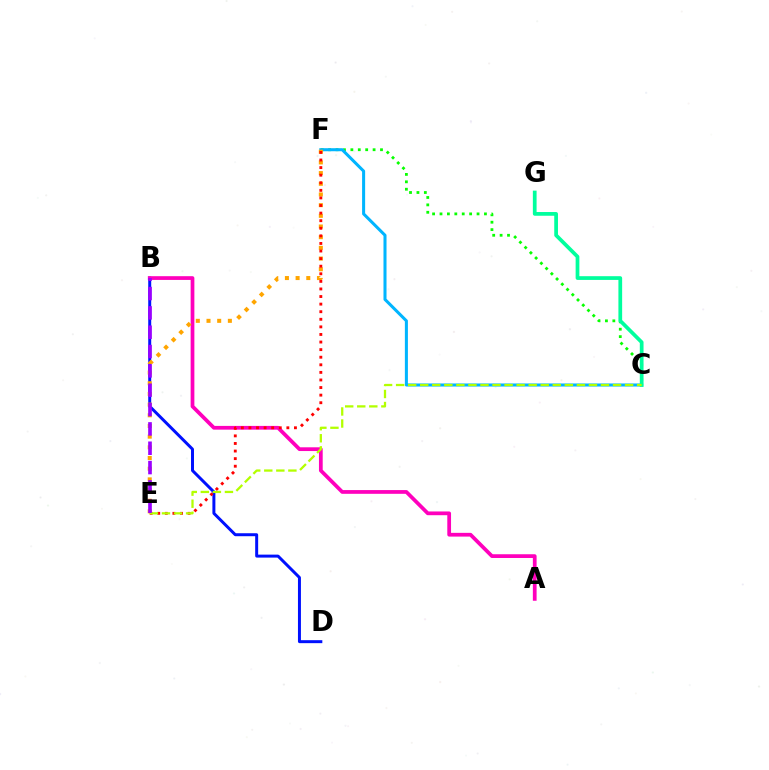{('C', 'F'): [{'color': '#08ff00', 'line_style': 'dotted', 'thickness': 2.01}, {'color': '#00b5ff', 'line_style': 'solid', 'thickness': 2.19}], ('B', 'D'): [{'color': '#0010ff', 'line_style': 'solid', 'thickness': 2.14}], ('A', 'B'): [{'color': '#ff00bd', 'line_style': 'solid', 'thickness': 2.69}], ('E', 'F'): [{'color': '#ffa500', 'line_style': 'dotted', 'thickness': 2.9}, {'color': '#ff0000', 'line_style': 'dotted', 'thickness': 2.06}], ('C', 'G'): [{'color': '#00ff9d', 'line_style': 'solid', 'thickness': 2.69}], ('C', 'E'): [{'color': '#b3ff00', 'line_style': 'dashed', 'thickness': 1.64}], ('B', 'E'): [{'color': '#9b00ff', 'line_style': 'dashed', 'thickness': 2.63}]}